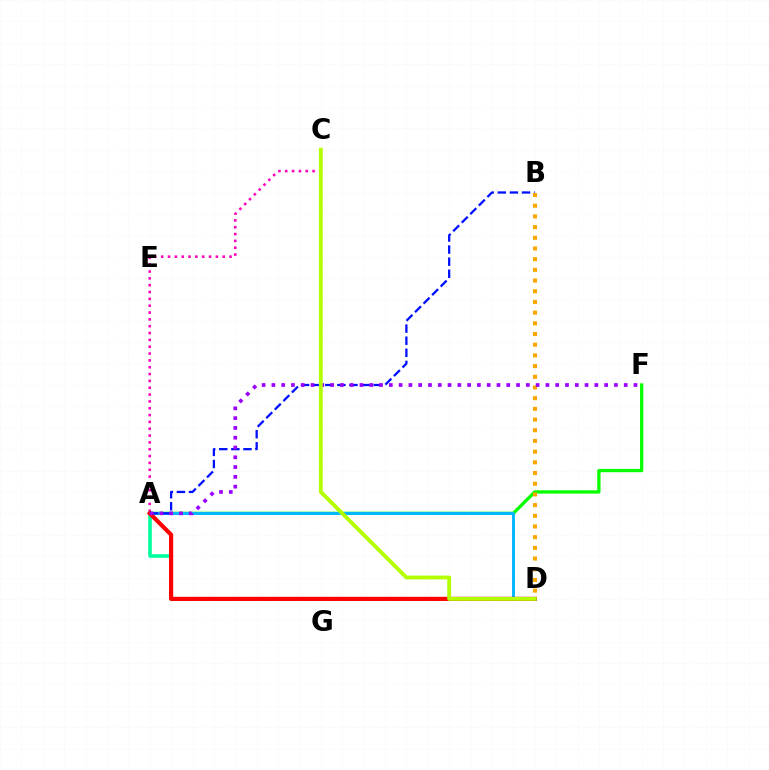{('A', 'F'): [{'color': '#08ff00', 'line_style': 'solid', 'thickness': 2.37}, {'color': '#9b00ff', 'line_style': 'dotted', 'thickness': 2.66}], ('A', 'C'): [{'color': '#ff00bd', 'line_style': 'dotted', 'thickness': 1.86}], ('A', 'D'): [{'color': '#00b5ff', 'line_style': 'solid', 'thickness': 2.1}, {'color': '#00ff9d', 'line_style': 'solid', 'thickness': 2.58}, {'color': '#ff0000', 'line_style': 'solid', 'thickness': 3.0}], ('A', 'B'): [{'color': '#0010ff', 'line_style': 'dashed', 'thickness': 1.64}], ('B', 'D'): [{'color': '#ffa500', 'line_style': 'dotted', 'thickness': 2.91}], ('C', 'D'): [{'color': '#b3ff00', 'line_style': 'solid', 'thickness': 2.77}]}